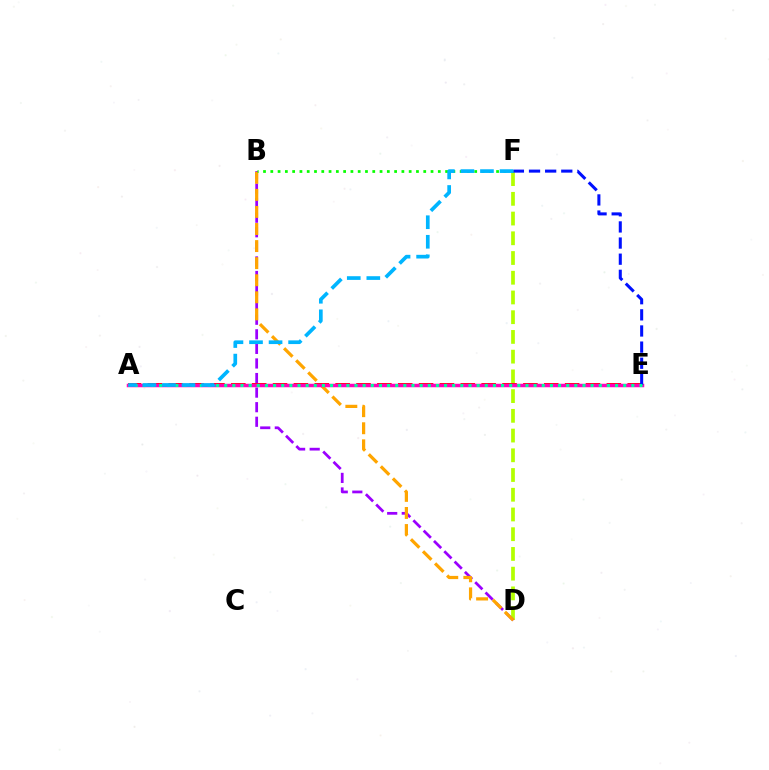{('D', 'F'): [{'color': '#b3ff00', 'line_style': 'dashed', 'thickness': 2.68}], ('B', 'D'): [{'color': '#9b00ff', 'line_style': 'dashed', 'thickness': 1.98}, {'color': '#ffa500', 'line_style': 'dashed', 'thickness': 2.32}], ('A', 'E'): [{'color': '#ff0000', 'line_style': 'dashed', 'thickness': 2.83}, {'color': '#ff00bd', 'line_style': 'solid', 'thickness': 2.51}, {'color': '#00ff9d', 'line_style': 'dotted', 'thickness': 2.21}], ('B', 'F'): [{'color': '#08ff00', 'line_style': 'dotted', 'thickness': 1.98}], ('E', 'F'): [{'color': '#0010ff', 'line_style': 'dashed', 'thickness': 2.19}], ('A', 'F'): [{'color': '#00b5ff', 'line_style': 'dashed', 'thickness': 2.66}]}